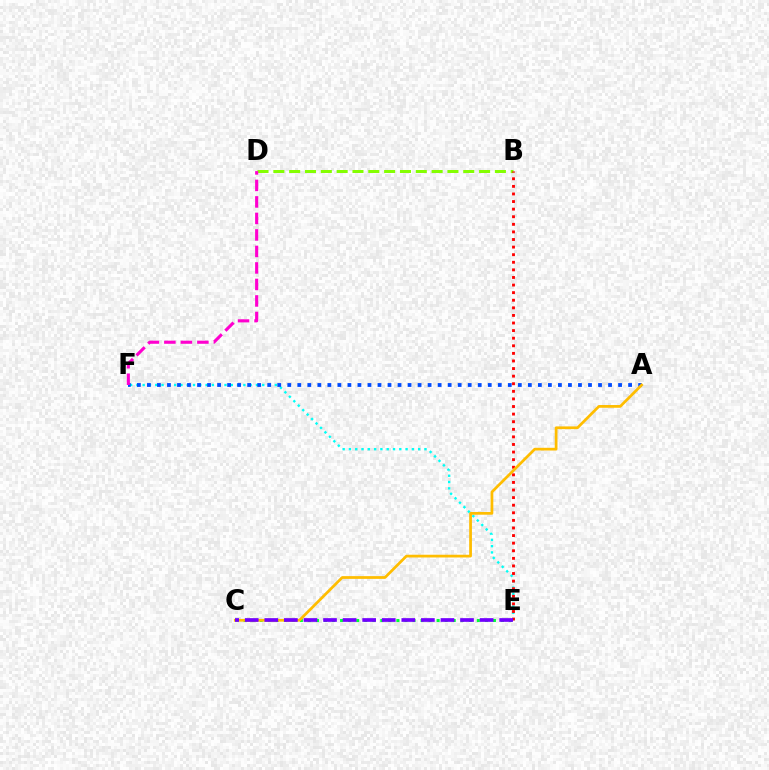{('B', 'D'): [{'color': '#84ff00', 'line_style': 'dashed', 'thickness': 2.15}], ('E', 'F'): [{'color': '#00fff6', 'line_style': 'dotted', 'thickness': 1.71}], ('A', 'F'): [{'color': '#004bff', 'line_style': 'dotted', 'thickness': 2.72}], ('B', 'E'): [{'color': '#ff0000', 'line_style': 'dotted', 'thickness': 2.06}], ('C', 'E'): [{'color': '#00ff39', 'line_style': 'dotted', 'thickness': 2.19}, {'color': '#7200ff', 'line_style': 'dashed', 'thickness': 2.66}], ('D', 'F'): [{'color': '#ff00cf', 'line_style': 'dashed', 'thickness': 2.24}], ('A', 'C'): [{'color': '#ffbd00', 'line_style': 'solid', 'thickness': 1.97}]}